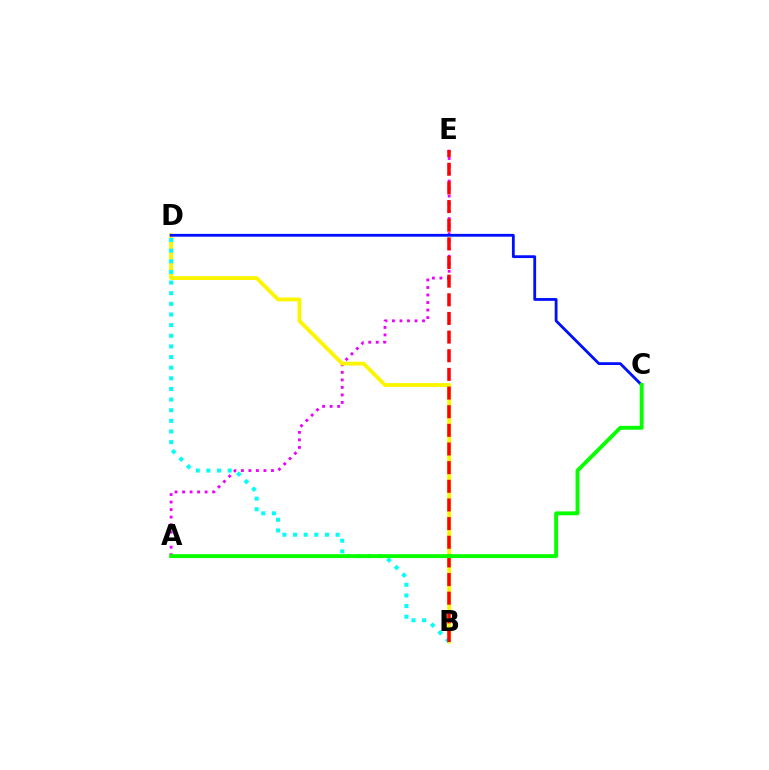{('A', 'E'): [{'color': '#ee00ff', 'line_style': 'dotted', 'thickness': 2.04}], ('B', 'D'): [{'color': '#fcf500', 'line_style': 'solid', 'thickness': 2.77}, {'color': '#00fff6', 'line_style': 'dotted', 'thickness': 2.89}], ('C', 'D'): [{'color': '#0010ff', 'line_style': 'solid', 'thickness': 2.02}], ('B', 'E'): [{'color': '#ff0000', 'line_style': 'dashed', 'thickness': 2.53}], ('A', 'C'): [{'color': '#08ff00', 'line_style': 'solid', 'thickness': 2.8}]}